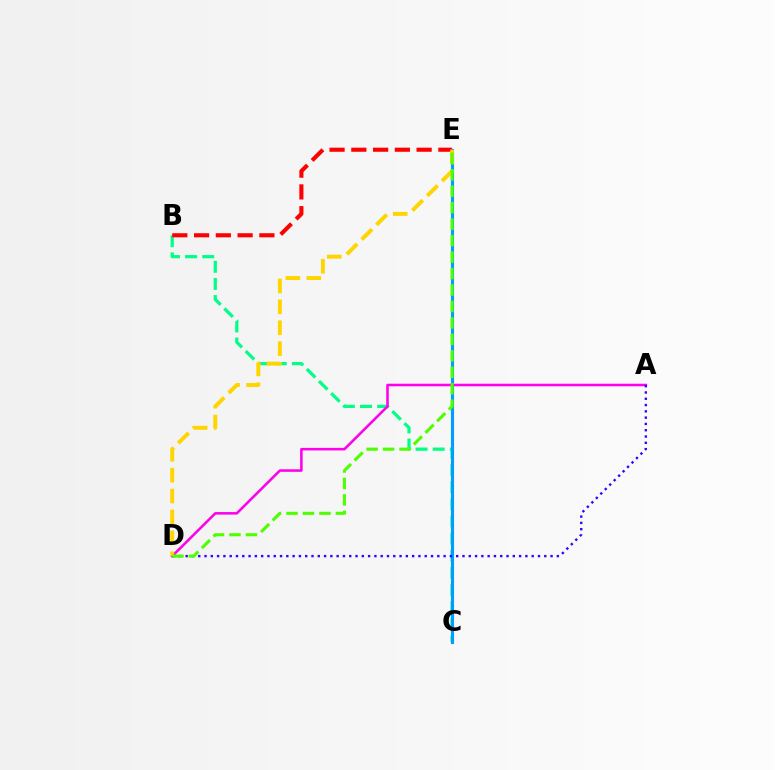{('B', 'C'): [{'color': '#00ff86', 'line_style': 'dashed', 'thickness': 2.33}], ('B', 'E'): [{'color': '#ff0000', 'line_style': 'dashed', 'thickness': 2.96}], ('C', 'E'): [{'color': '#009eff', 'line_style': 'solid', 'thickness': 2.24}], ('A', 'D'): [{'color': '#ff00ed', 'line_style': 'solid', 'thickness': 1.84}, {'color': '#3700ff', 'line_style': 'dotted', 'thickness': 1.71}], ('D', 'E'): [{'color': '#ffd500', 'line_style': 'dashed', 'thickness': 2.84}, {'color': '#4fff00', 'line_style': 'dashed', 'thickness': 2.24}]}